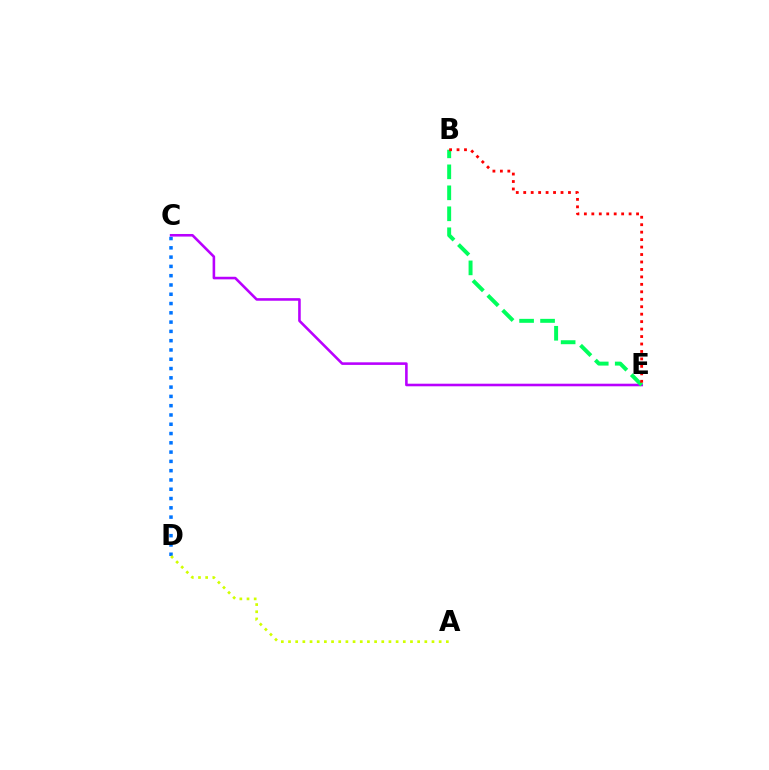{('C', 'D'): [{'color': '#0074ff', 'line_style': 'dotted', 'thickness': 2.52}], ('C', 'E'): [{'color': '#b900ff', 'line_style': 'solid', 'thickness': 1.86}], ('B', 'E'): [{'color': '#00ff5c', 'line_style': 'dashed', 'thickness': 2.85}, {'color': '#ff0000', 'line_style': 'dotted', 'thickness': 2.03}], ('A', 'D'): [{'color': '#d1ff00', 'line_style': 'dotted', 'thickness': 1.95}]}